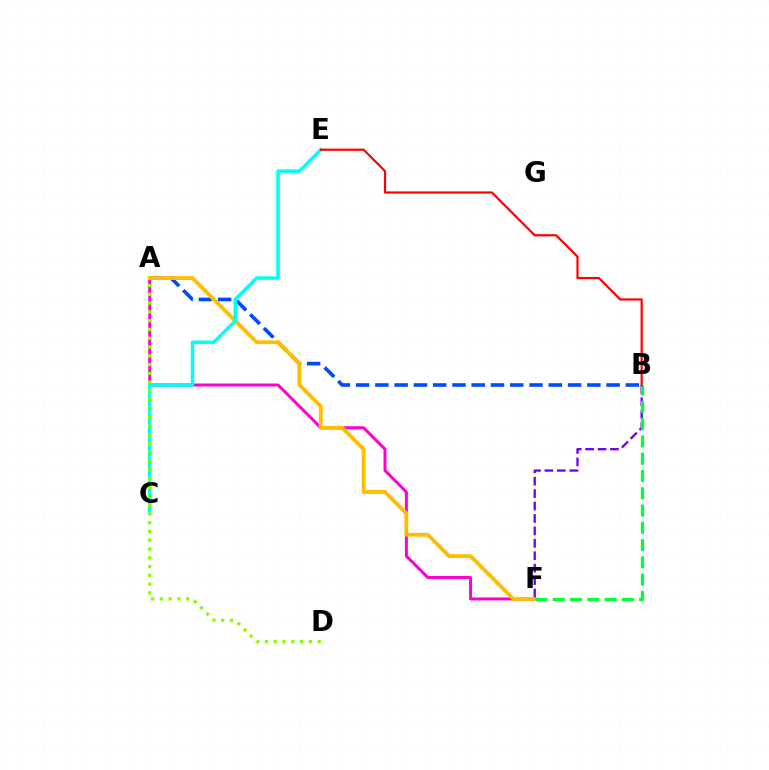{('A', 'F'): [{'color': '#ff00cf', 'line_style': 'solid', 'thickness': 2.15}, {'color': '#ffbd00', 'line_style': 'solid', 'thickness': 2.76}], ('A', 'B'): [{'color': '#004bff', 'line_style': 'dashed', 'thickness': 2.62}], ('C', 'E'): [{'color': '#00fff6', 'line_style': 'solid', 'thickness': 2.5}], ('B', 'F'): [{'color': '#7200ff', 'line_style': 'dashed', 'thickness': 1.69}, {'color': '#00ff39', 'line_style': 'dashed', 'thickness': 2.35}], ('B', 'E'): [{'color': '#ff0000', 'line_style': 'solid', 'thickness': 1.59}], ('A', 'D'): [{'color': '#84ff00', 'line_style': 'dotted', 'thickness': 2.39}]}